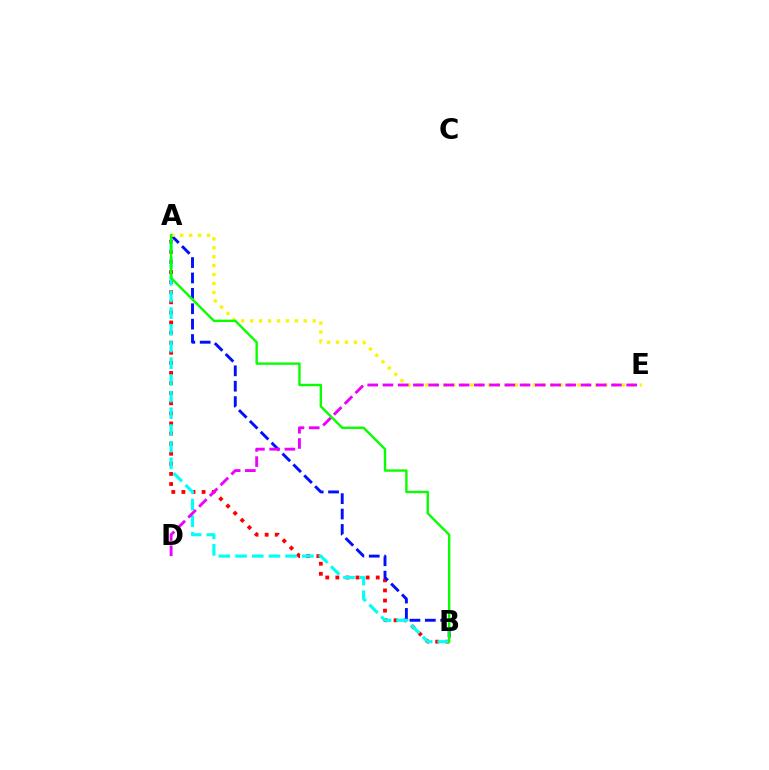{('A', 'B'): [{'color': '#ff0000', 'line_style': 'dotted', 'thickness': 2.74}, {'color': '#0010ff', 'line_style': 'dashed', 'thickness': 2.09}, {'color': '#00fff6', 'line_style': 'dashed', 'thickness': 2.27}, {'color': '#08ff00', 'line_style': 'solid', 'thickness': 1.72}], ('A', 'E'): [{'color': '#fcf500', 'line_style': 'dotted', 'thickness': 2.43}], ('D', 'E'): [{'color': '#ee00ff', 'line_style': 'dashed', 'thickness': 2.07}]}